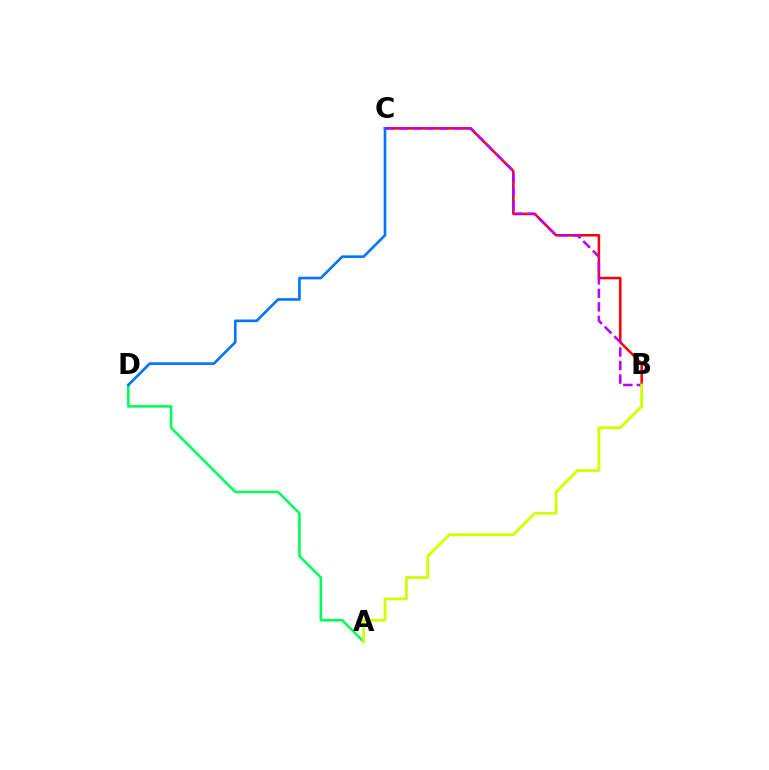{('A', 'D'): [{'color': '#00ff5c', 'line_style': 'solid', 'thickness': 1.87}], ('B', 'C'): [{'color': '#ff0000', 'line_style': 'solid', 'thickness': 1.82}, {'color': '#b900ff', 'line_style': 'dashed', 'thickness': 1.83}], ('C', 'D'): [{'color': '#0074ff', 'line_style': 'solid', 'thickness': 1.89}], ('A', 'B'): [{'color': '#d1ff00', 'line_style': 'solid', 'thickness': 2.02}]}